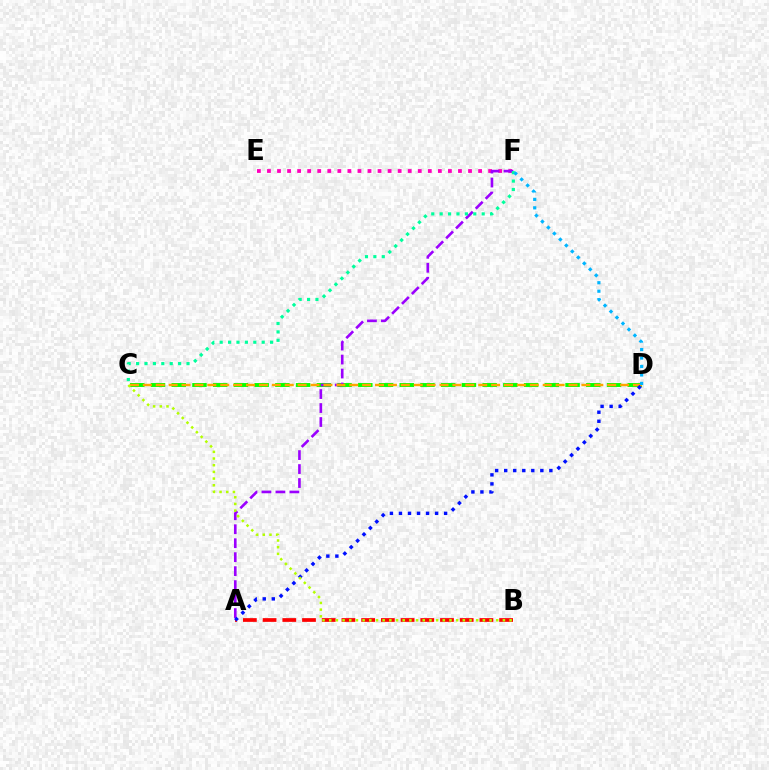{('E', 'F'): [{'color': '#ff00bd', 'line_style': 'dotted', 'thickness': 2.73}], ('C', 'D'): [{'color': '#08ff00', 'line_style': 'dashed', 'thickness': 2.82}, {'color': '#ffa500', 'line_style': 'dashed', 'thickness': 1.75}], ('A', 'F'): [{'color': '#9b00ff', 'line_style': 'dashed', 'thickness': 1.9}], ('A', 'B'): [{'color': '#ff0000', 'line_style': 'dashed', 'thickness': 2.68}], ('A', 'D'): [{'color': '#0010ff', 'line_style': 'dotted', 'thickness': 2.45}], ('C', 'F'): [{'color': '#00ff9d', 'line_style': 'dotted', 'thickness': 2.28}], ('D', 'F'): [{'color': '#00b5ff', 'line_style': 'dotted', 'thickness': 2.3}], ('B', 'C'): [{'color': '#b3ff00', 'line_style': 'dotted', 'thickness': 1.82}]}